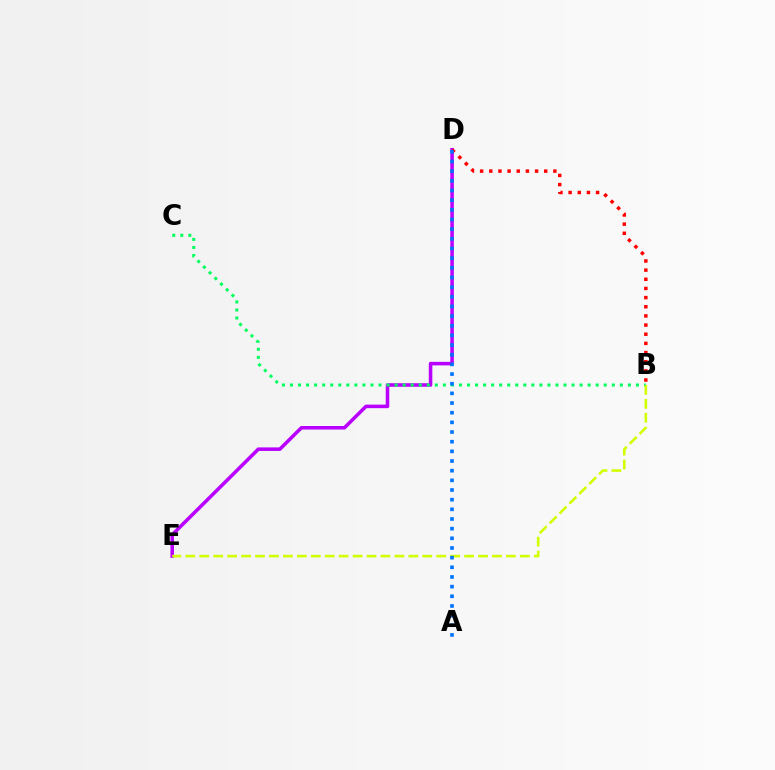{('D', 'E'): [{'color': '#b900ff', 'line_style': 'solid', 'thickness': 2.55}], ('B', 'D'): [{'color': '#ff0000', 'line_style': 'dotted', 'thickness': 2.49}], ('B', 'C'): [{'color': '#00ff5c', 'line_style': 'dotted', 'thickness': 2.19}], ('B', 'E'): [{'color': '#d1ff00', 'line_style': 'dashed', 'thickness': 1.89}], ('A', 'D'): [{'color': '#0074ff', 'line_style': 'dotted', 'thickness': 2.63}]}